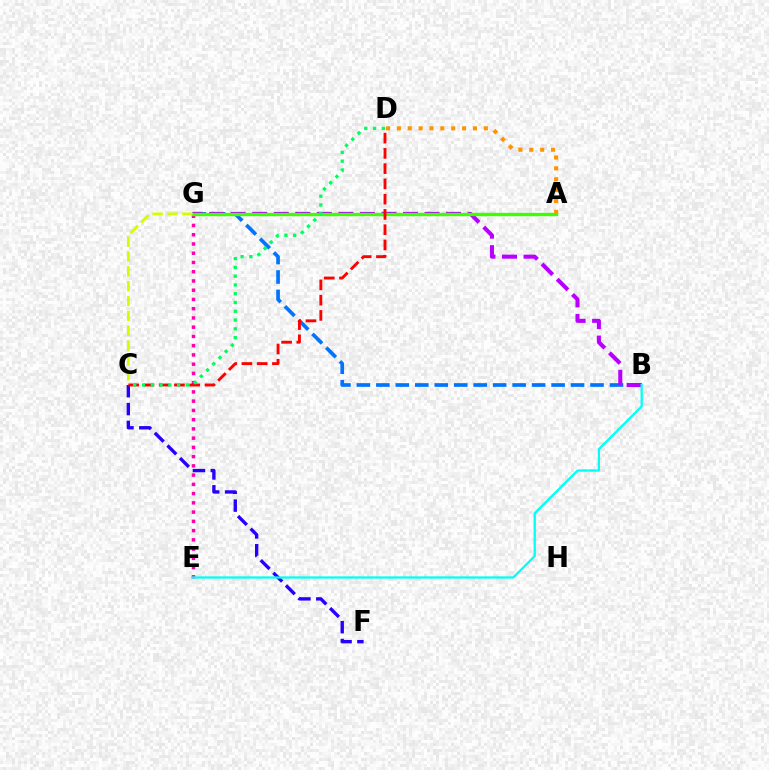{('C', 'F'): [{'color': '#2500ff', 'line_style': 'dashed', 'thickness': 2.42}], ('E', 'G'): [{'color': '#ff00ac', 'line_style': 'dotted', 'thickness': 2.51}], ('B', 'G'): [{'color': '#0074ff', 'line_style': 'dashed', 'thickness': 2.64}, {'color': '#b900ff', 'line_style': 'dashed', 'thickness': 2.93}], ('A', 'G'): [{'color': '#3dff00', 'line_style': 'solid', 'thickness': 2.42}], ('A', 'D'): [{'color': '#ff9400', 'line_style': 'dotted', 'thickness': 2.95}], ('B', 'E'): [{'color': '#00fff6', 'line_style': 'solid', 'thickness': 1.63}], ('C', 'D'): [{'color': '#ff0000', 'line_style': 'dashed', 'thickness': 2.07}, {'color': '#00ff5c', 'line_style': 'dotted', 'thickness': 2.38}], ('C', 'G'): [{'color': '#d1ff00', 'line_style': 'dashed', 'thickness': 2.02}]}